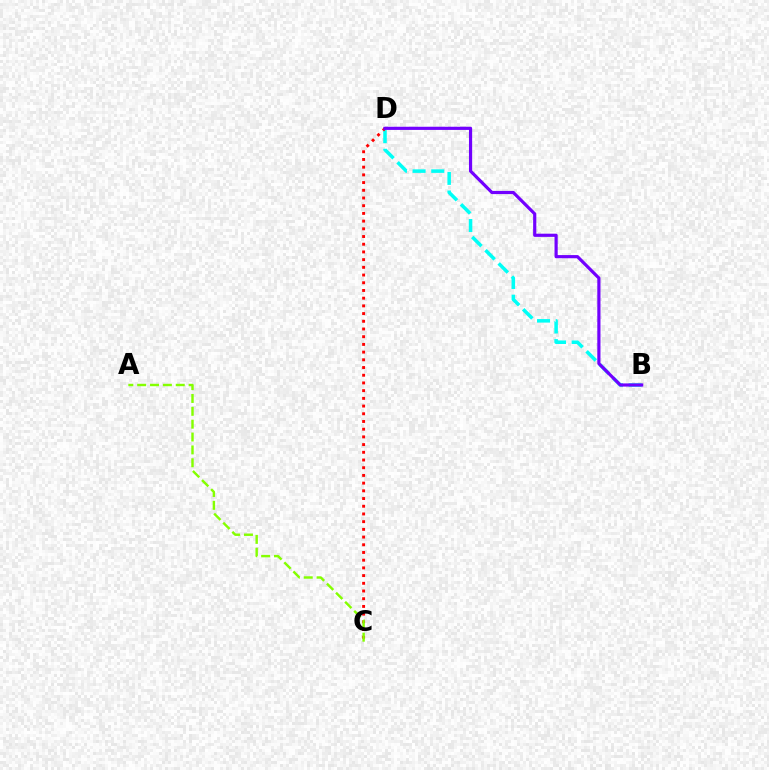{('B', 'D'): [{'color': '#00fff6', 'line_style': 'dashed', 'thickness': 2.54}, {'color': '#7200ff', 'line_style': 'solid', 'thickness': 2.29}], ('C', 'D'): [{'color': '#ff0000', 'line_style': 'dotted', 'thickness': 2.09}], ('A', 'C'): [{'color': '#84ff00', 'line_style': 'dashed', 'thickness': 1.75}]}